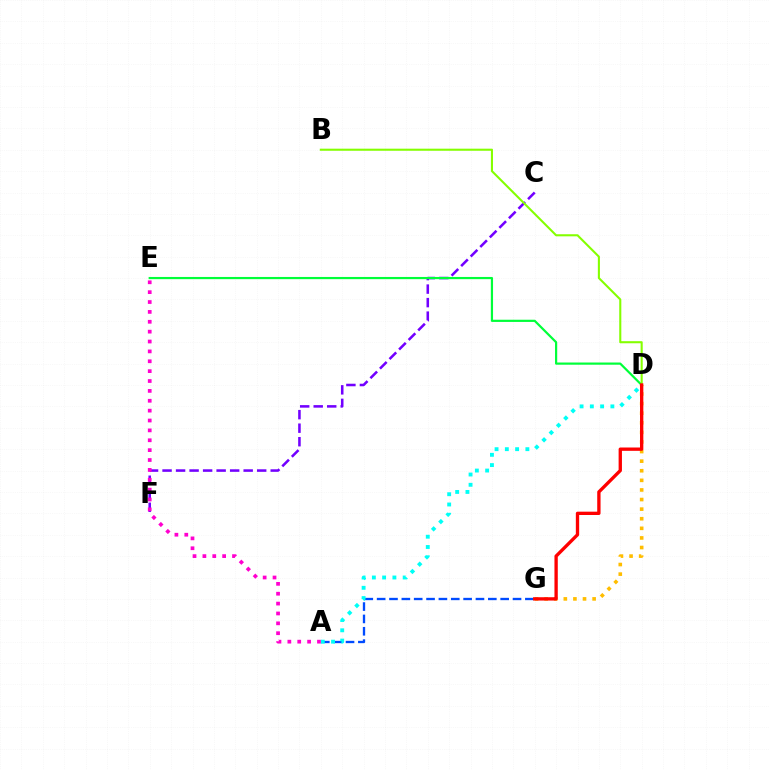{('A', 'G'): [{'color': '#004bff', 'line_style': 'dashed', 'thickness': 1.68}], ('A', 'D'): [{'color': '#00fff6', 'line_style': 'dotted', 'thickness': 2.79}], ('C', 'F'): [{'color': '#7200ff', 'line_style': 'dashed', 'thickness': 1.84}], ('D', 'G'): [{'color': '#ffbd00', 'line_style': 'dotted', 'thickness': 2.61}, {'color': '#ff0000', 'line_style': 'solid', 'thickness': 2.39}], ('A', 'E'): [{'color': '#ff00cf', 'line_style': 'dotted', 'thickness': 2.68}], ('D', 'E'): [{'color': '#00ff39', 'line_style': 'solid', 'thickness': 1.58}], ('B', 'D'): [{'color': '#84ff00', 'line_style': 'solid', 'thickness': 1.5}]}